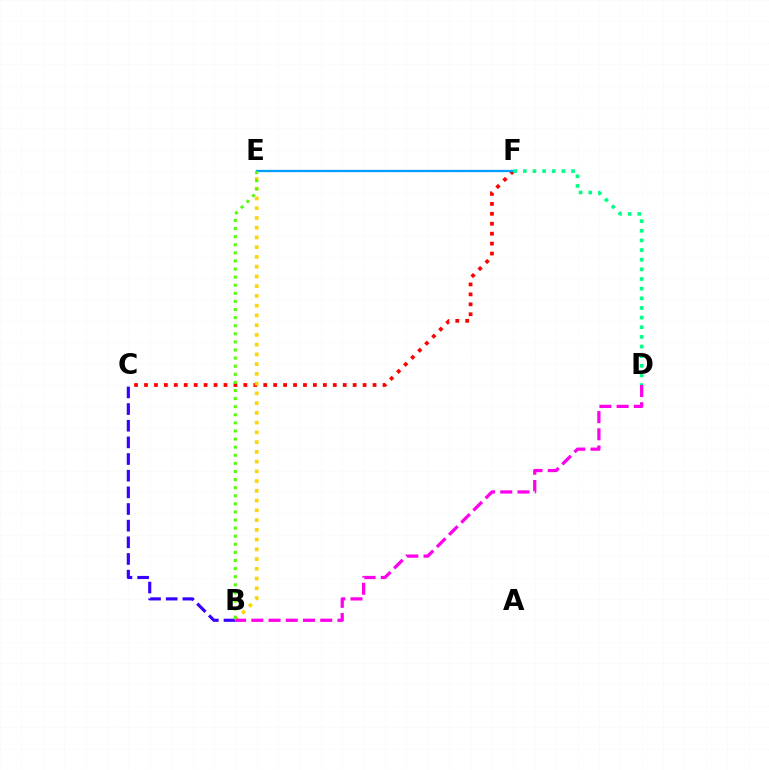{('B', 'C'): [{'color': '#3700ff', 'line_style': 'dashed', 'thickness': 2.26}], ('C', 'F'): [{'color': '#ff0000', 'line_style': 'dotted', 'thickness': 2.7}], ('E', 'F'): [{'color': '#009eff', 'line_style': 'solid', 'thickness': 1.65}], ('D', 'F'): [{'color': '#00ff86', 'line_style': 'dotted', 'thickness': 2.62}], ('B', 'E'): [{'color': '#ffd500', 'line_style': 'dotted', 'thickness': 2.65}, {'color': '#4fff00', 'line_style': 'dotted', 'thickness': 2.2}], ('B', 'D'): [{'color': '#ff00ed', 'line_style': 'dashed', 'thickness': 2.34}]}